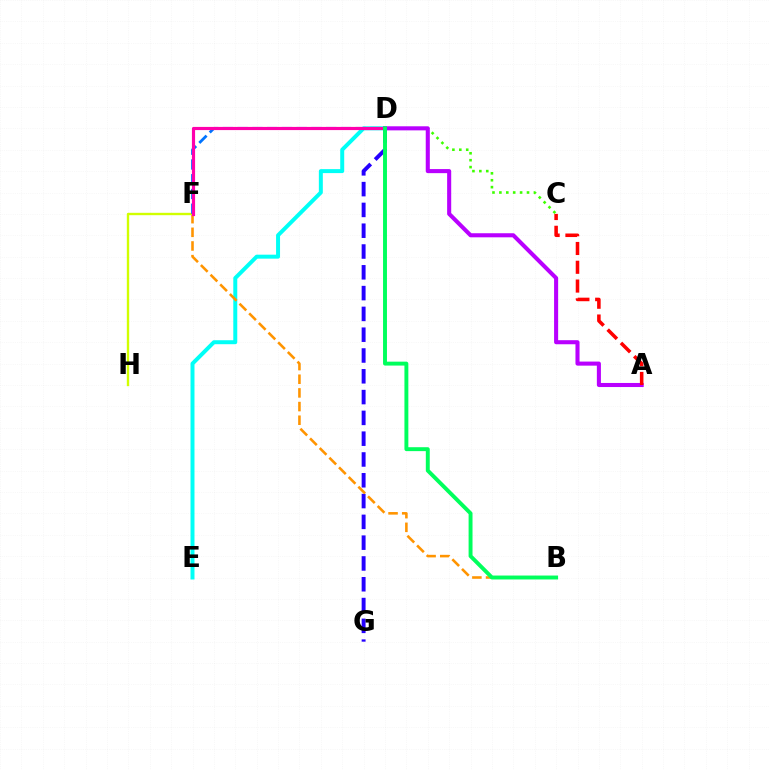{('D', 'E'): [{'color': '#00fff6', 'line_style': 'solid', 'thickness': 2.86}], ('C', 'D'): [{'color': '#3dff00', 'line_style': 'dotted', 'thickness': 1.88}], ('D', 'G'): [{'color': '#2500ff', 'line_style': 'dashed', 'thickness': 2.83}], ('B', 'F'): [{'color': '#ff9400', 'line_style': 'dashed', 'thickness': 1.86}], ('F', 'H'): [{'color': '#d1ff00', 'line_style': 'solid', 'thickness': 1.71}], ('D', 'F'): [{'color': '#0074ff', 'line_style': 'dashed', 'thickness': 2.0}, {'color': '#ff00ac', 'line_style': 'solid', 'thickness': 2.28}], ('A', 'D'): [{'color': '#b900ff', 'line_style': 'solid', 'thickness': 2.93}], ('B', 'D'): [{'color': '#00ff5c', 'line_style': 'solid', 'thickness': 2.82}], ('A', 'C'): [{'color': '#ff0000', 'line_style': 'dashed', 'thickness': 2.55}]}